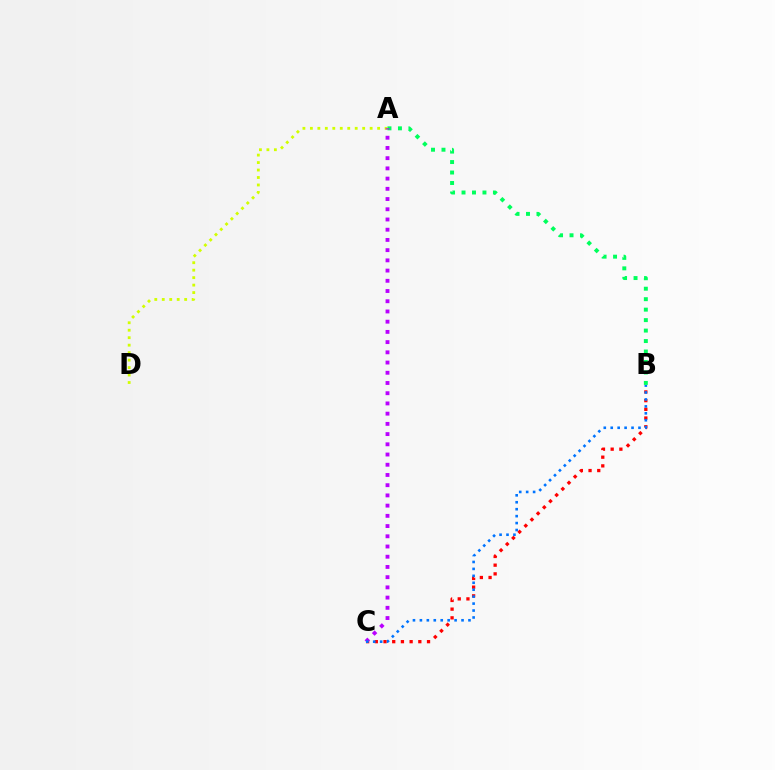{('B', 'C'): [{'color': '#ff0000', 'line_style': 'dotted', 'thickness': 2.36}, {'color': '#0074ff', 'line_style': 'dotted', 'thickness': 1.89}], ('A', 'D'): [{'color': '#d1ff00', 'line_style': 'dotted', 'thickness': 2.03}], ('A', 'B'): [{'color': '#00ff5c', 'line_style': 'dotted', 'thickness': 2.84}], ('A', 'C'): [{'color': '#b900ff', 'line_style': 'dotted', 'thickness': 2.78}]}